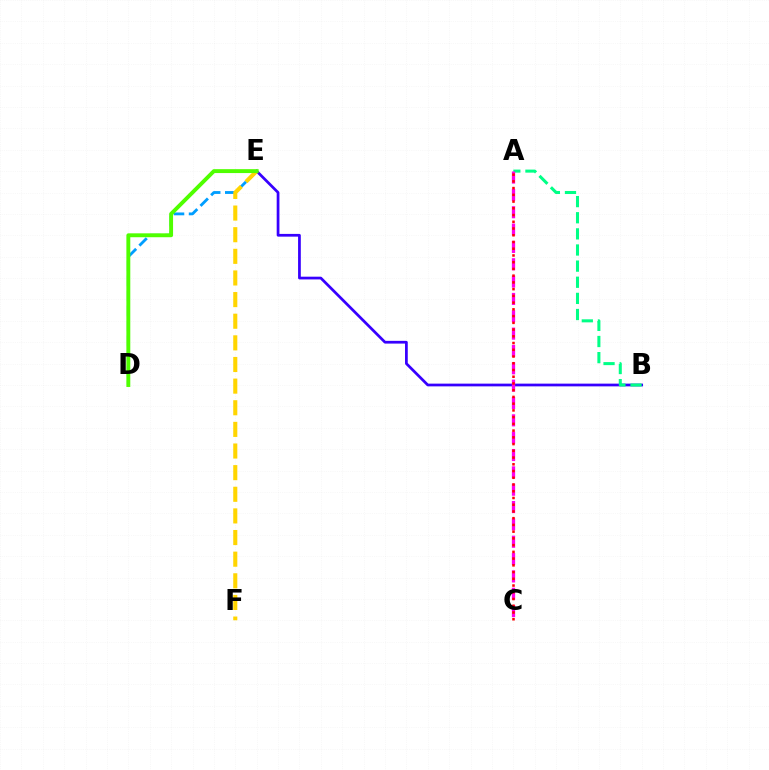{('B', 'E'): [{'color': '#3700ff', 'line_style': 'solid', 'thickness': 1.97}], ('D', 'E'): [{'color': '#009eff', 'line_style': 'dashed', 'thickness': 2.04}, {'color': '#4fff00', 'line_style': 'solid', 'thickness': 2.81}], ('E', 'F'): [{'color': '#ffd500', 'line_style': 'dashed', 'thickness': 2.94}], ('A', 'B'): [{'color': '#00ff86', 'line_style': 'dashed', 'thickness': 2.19}], ('A', 'C'): [{'color': '#ff00ed', 'line_style': 'dashed', 'thickness': 2.36}, {'color': '#ff0000', 'line_style': 'dotted', 'thickness': 1.83}]}